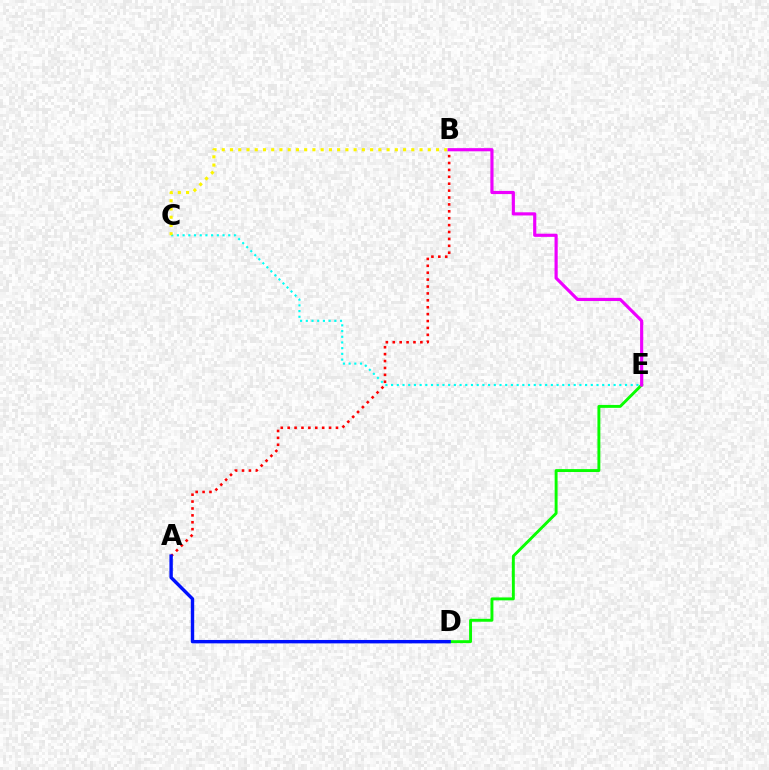{('A', 'B'): [{'color': '#ff0000', 'line_style': 'dotted', 'thickness': 1.87}], ('C', 'E'): [{'color': '#00fff6', 'line_style': 'dotted', 'thickness': 1.55}], ('D', 'E'): [{'color': '#08ff00', 'line_style': 'solid', 'thickness': 2.1}], ('B', 'C'): [{'color': '#fcf500', 'line_style': 'dotted', 'thickness': 2.24}], ('A', 'D'): [{'color': '#0010ff', 'line_style': 'solid', 'thickness': 2.45}], ('B', 'E'): [{'color': '#ee00ff', 'line_style': 'solid', 'thickness': 2.28}]}